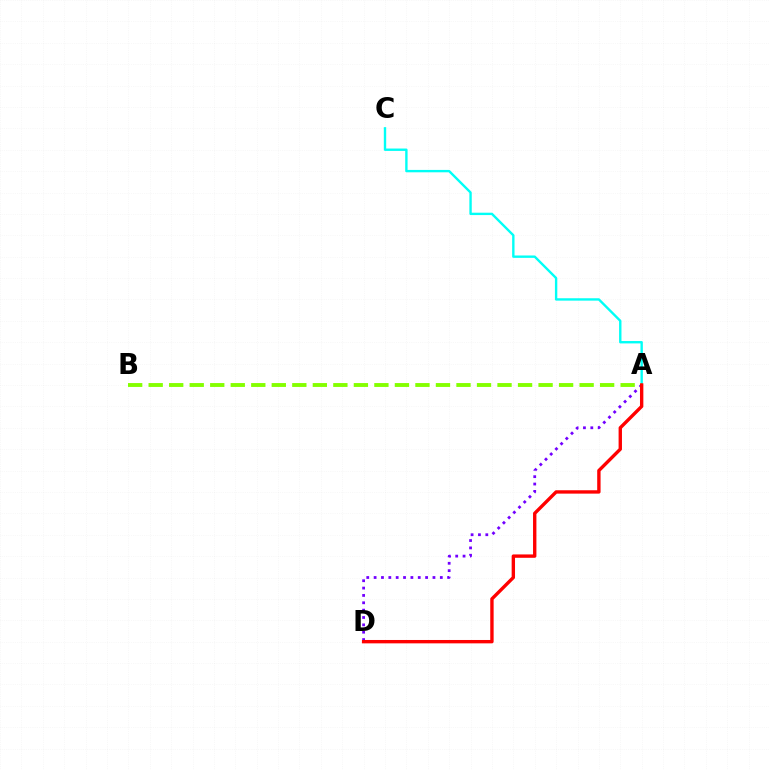{('A', 'C'): [{'color': '#00fff6', 'line_style': 'solid', 'thickness': 1.71}], ('A', 'D'): [{'color': '#7200ff', 'line_style': 'dotted', 'thickness': 2.0}, {'color': '#ff0000', 'line_style': 'solid', 'thickness': 2.43}], ('A', 'B'): [{'color': '#84ff00', 'line_style': 'dashed', 'thickness': 2.79}]}